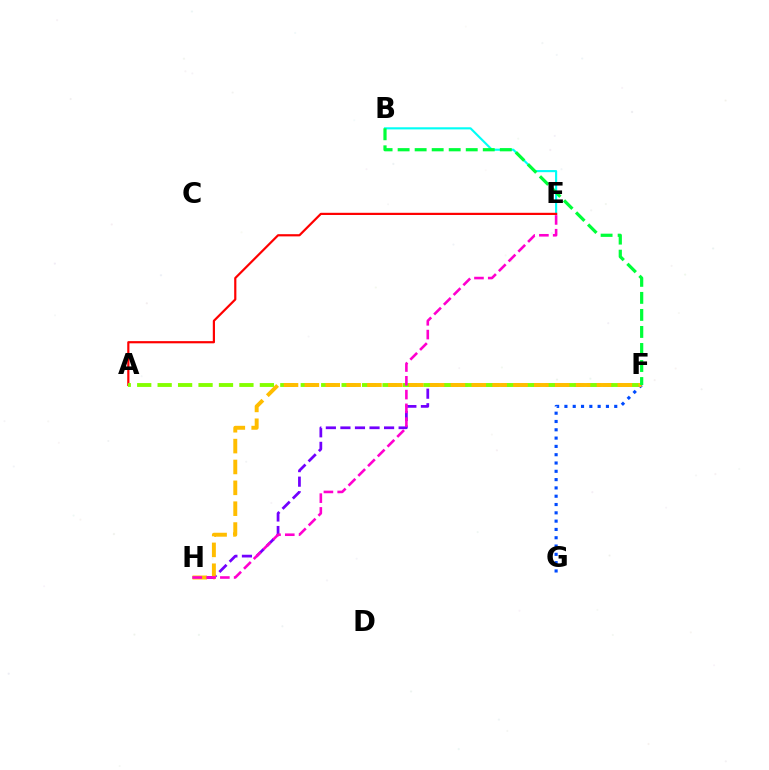{('B', 'E'): [{'color': '#00fff6', 'line_style': 'solid', 'thickness': 1.53}], ('A', 'E'): [{'color': '#ff0000', 'line_style': 'solid', 'thickness': 1.58}], ('F', 'H'): [{'color': '#7200ff', 'line_style': 'dashed', 'thickness': 1.98}, {'color': '#ffbd00', 'line_style': 'dashed', 'thickness': 2.83}], ('A', 'F'): [{'color': '#84ff00', 'line_style': 'dashed', 'thickness': 2.78}], ('F', 'G'): [{'color': '#004bff', 'line_style': 'dotted', 'thickness': 2.26}], ('B', 'F'): [{'color': '#00ff39', 'line_style': 'dashed', 'thickness': 2.31}], ('E', 'H'): [{'color': '#ff00cf', 'line_style': 'dashed', 'thickness': 1.87}]}